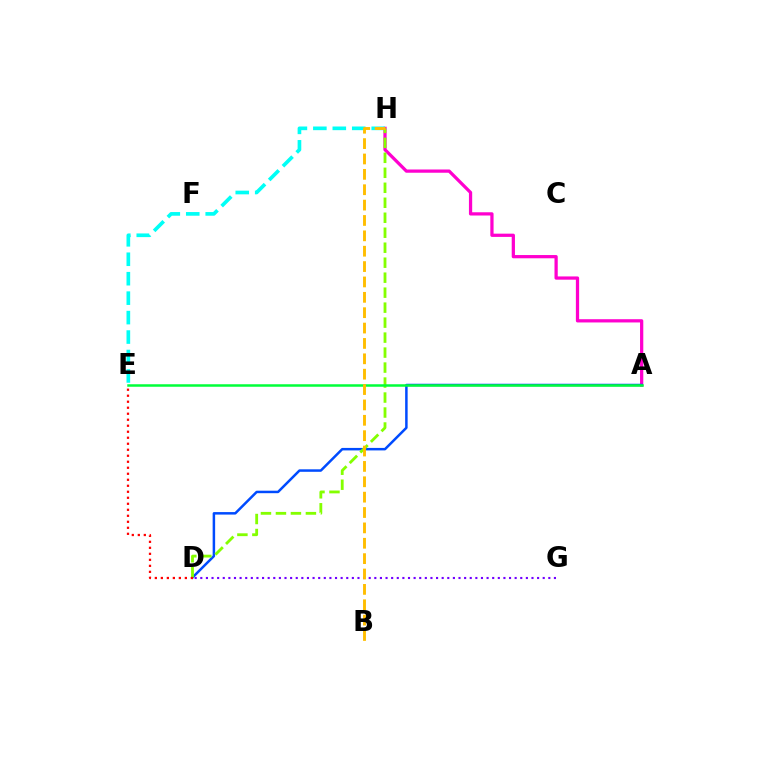{('A', 'H'): [{'color': '#ff00cf', 'line_style': 'solid', 'thickness': 2.34}], ('E', 'H'): [{'color': '#00fff6', 'line_style': 'dashed', 'thickness': 2.64}], ('D', 'G'): [{'color': '#7200ff', 'line_style': 'dotted', 'thickness': 1.53}], ('A', 'D'): [{'color': '#004bff', 'line_style': 'solid', 'thickness': 1.8}], ('D', 'H'): [{'color': '#84ff00', 'line_style': 'dashed', 'thickness': 2.04}], ('A', 'E'): [{'color': '#00ff39', 'line_style': 'solid', 'thickness': 1.8}], ('B', 'H'): [{'color': '#ffbd00', 'line_style': 'dashed', 'thickness': 2.09}], ('D', 'E'): [{'color': '#ff0000', 'line_style': 'dotted', 'thickness': 1.63}]}